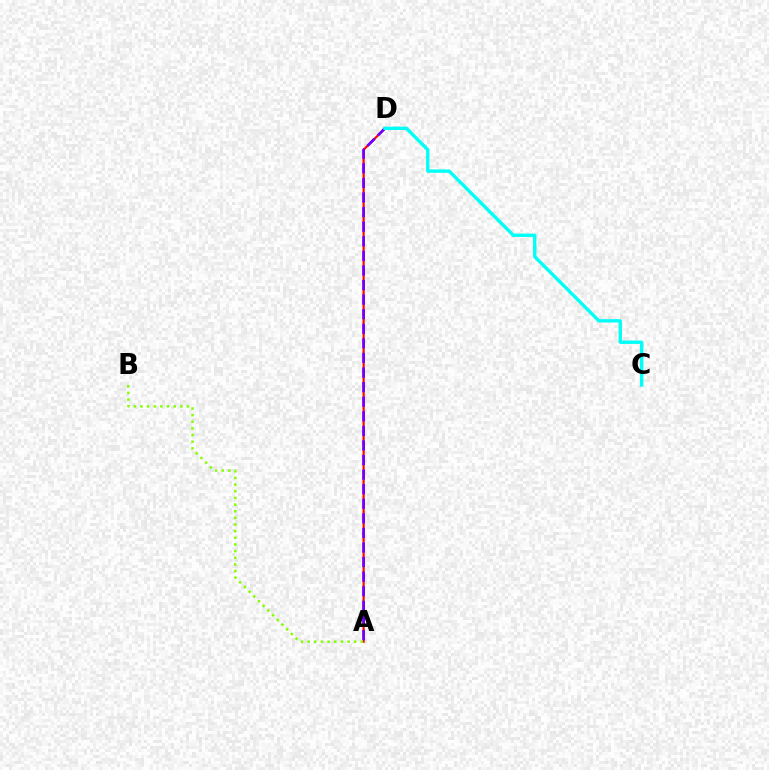{('A', 'D'): [{'color': '#ff0000', 'line_style': 'solid', 'thickness': 1.56}, {'color': '#7200ff', 'line_style': 'dashed', 'thickness': 1.98}], ('A', 'B'): [{'color': '#84ff00', 'line_style': 'dotted', 'thickness': 1.81}], ('C', 'D'): [{'color': '#00fff6', 'line_style': 'solid', 'thickness': 2.42}]}